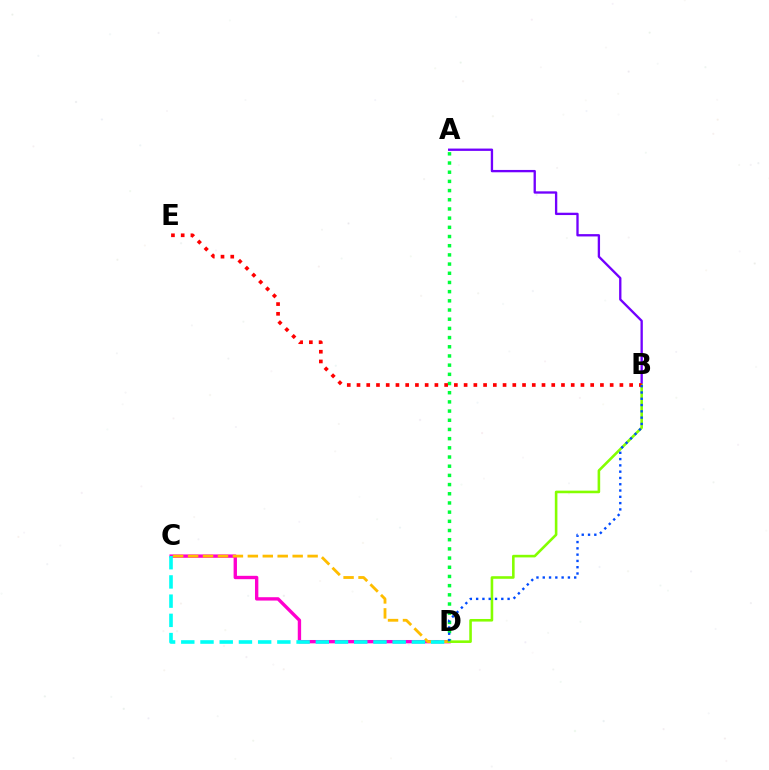{('C', 'D'): [{'color': '#ff00cf', 'line_style': 'solid', 'thickness': 2.42}, {'color': '#ffbd00', 'line_style': 'dashed', 'thickness': 2.03}, {'color': '#00fff6', 'line_style': 'dashed', 'thickness': 2.61}], ('A', 'B'): [{'color': '#7200ff', 'line_style': 'solid', 'thickness': 1.68}], ('A', 'D'): [{'color': '#00ff39', 'line_style': 'dotted', 'thickness': 2.5}], ('B', 'D'): [{'color': '#84ff00', 'line_style': 'solid', 'thickness': 1.87}, {'color': '#004bff', 'line_style': 'dotted', 'thickness': 1.71}], ('B', 'E'): [{'color': '#ff0000', 'line_style': 'dotted', 'thickness': 2.65}]}